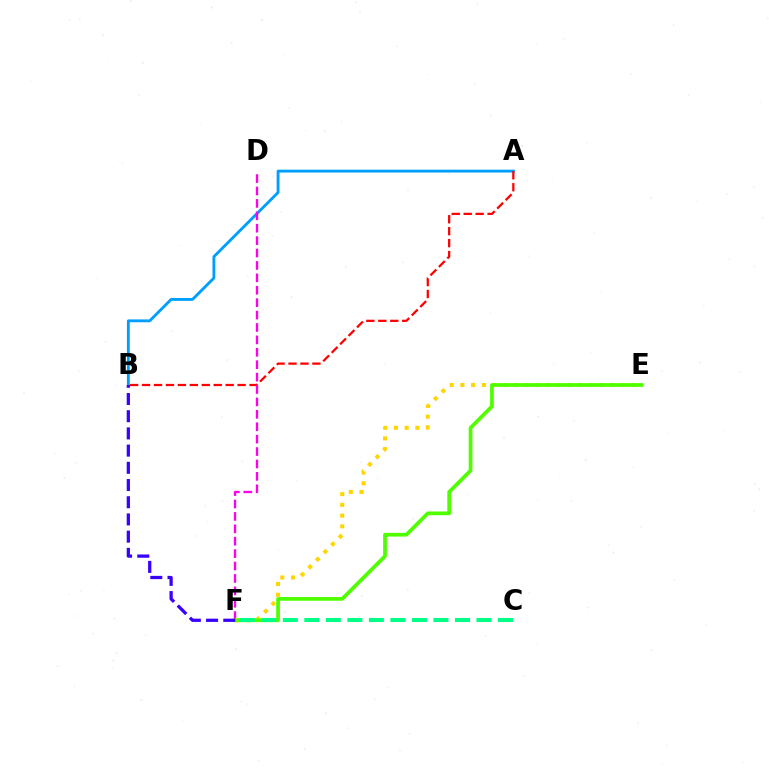{('A', 'B'): [{'color': '#009eff', 'line_style': 'solid', 'thickness': 2.06}, {'color': '#ff0000', 'line_style': 'dashed', 'thickness': 1.62}], ('D', 'F'): [{'color': '#ff00ed', 'line_style': 'dashed', 'thickness': 1.69}], ('E', 'F'): [{'color': '#ffd500', 'line_style': 'dotted', 'thickness': 2.92}, {'color': '#4fff00', 'line_style': 'solid', 'thickness': 2.68}], ('B', 'F'): [{'color': '#3700ff', 'line_style': 'dashed', 'thickness': 2.34}], ('C', 'F'): [{'color': '#00ff86', 'line_style': 'dashed', 'thickness': 2.92}]}